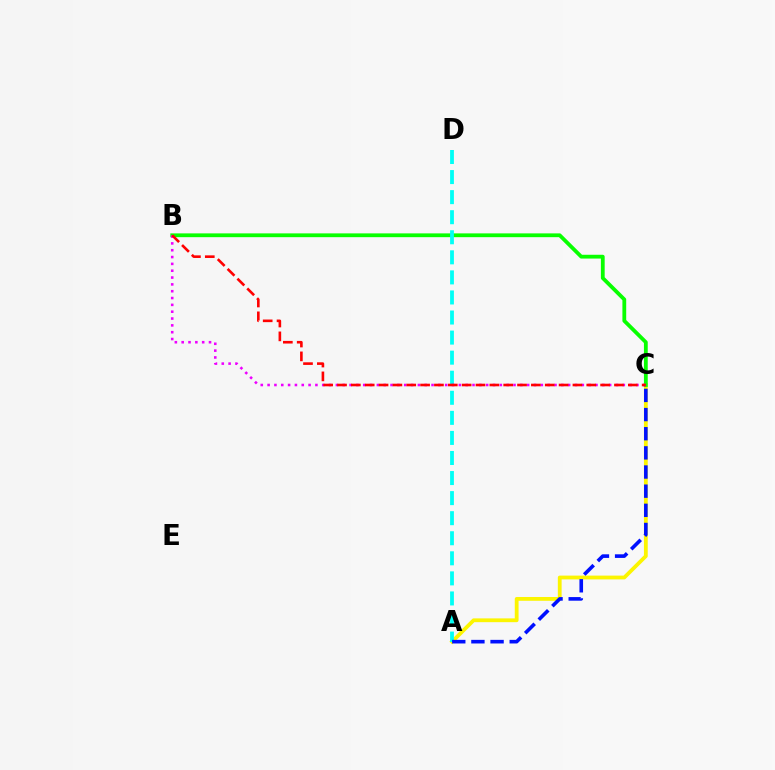{('A', 'C'): [{'color': '#fcf500', 'line_style': 'solid', 'thickness': 2.73}, {'color': '#0010ff', 'line_style': 'dashed', 'thickness': 2.6}], ('B', 'C'): [{'color': '#08ff00', 'line_style': 'solid', 'thickness': 2.73}, {'color': '#ee00ff', 'line_style': 'dotted', 'thickness': 1.86}, {'color': '#ff0000', 'line_style': 'dashed', 'thickness': 1.88}], ('A', 'D'): [{'color': '#00fff6', 'line_style': 'dashed', 'thickness': 2.73}]}